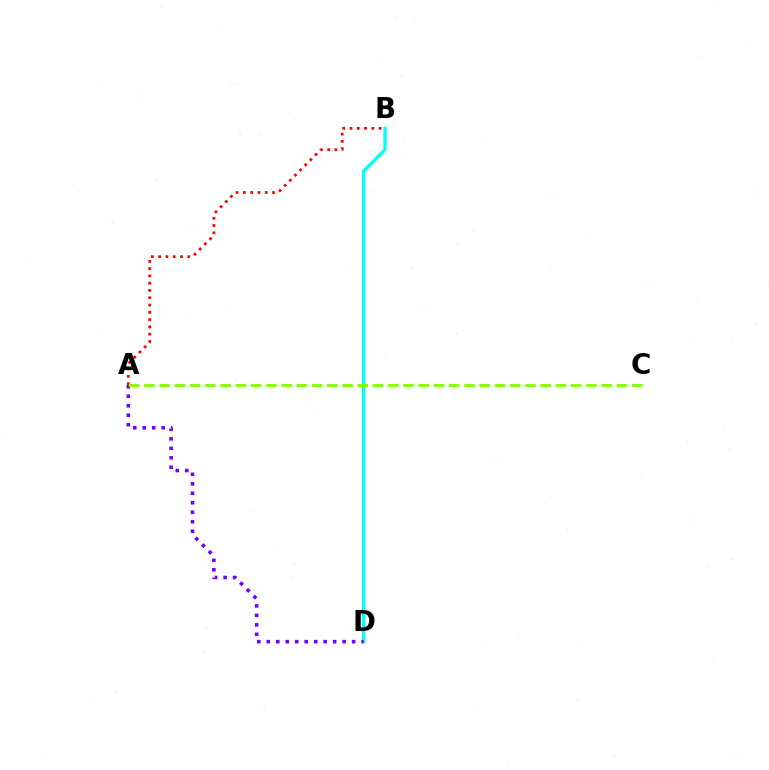{('B', 'D'): [{'color': '#00fff6', 'line_style': 'solid', 'thickness': 2.37}], ('A', 'D'): [{'color': '#7200ff', 'line_style': 'dotted', 'thickness': 2.58}], ('A', 'B'): [{'color': '#ff0000', 'line_style': 'dotted', 'thickness': 1.98}], ('A', 'C'): [{'color': '#84ff00', 'line_style': 'dashed', 'thickness': 2.07}]}